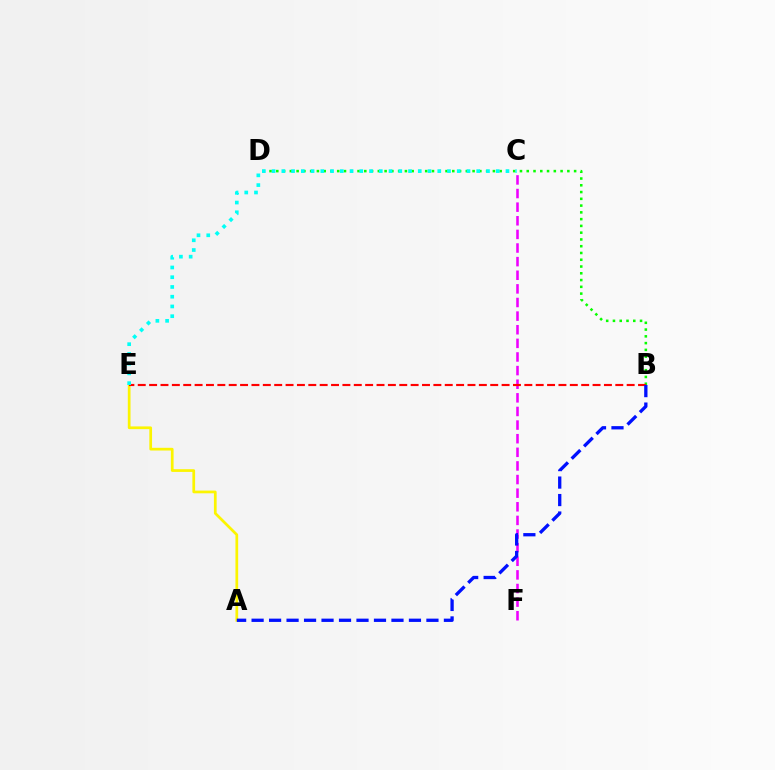{('C', 'F'): [{'color': '#ee00ff', 'line_style': 'dashed', 'thickness': 1.85}], ('A', 'E'): [{'color': '#fcf500', 'line_style': 'solid', 'thickness': 1.96}], ('B', 'D'): [{'color': '#08ff00', 'line_style': 'dotted', 'thickness': 1.84}], ('B', 'E'): [{'color': '#ff0000', 'line_style': 'dashed', 'thickness': 1.54}], ('C', 'E'): [{'color': '#00fff6', 'line_style': 'dotted', 'thickness': 2.65}], ('A', 'B'): [{'color': '#0010ff', 'line_style': 'dashed', 'thickness': 2.38}]}